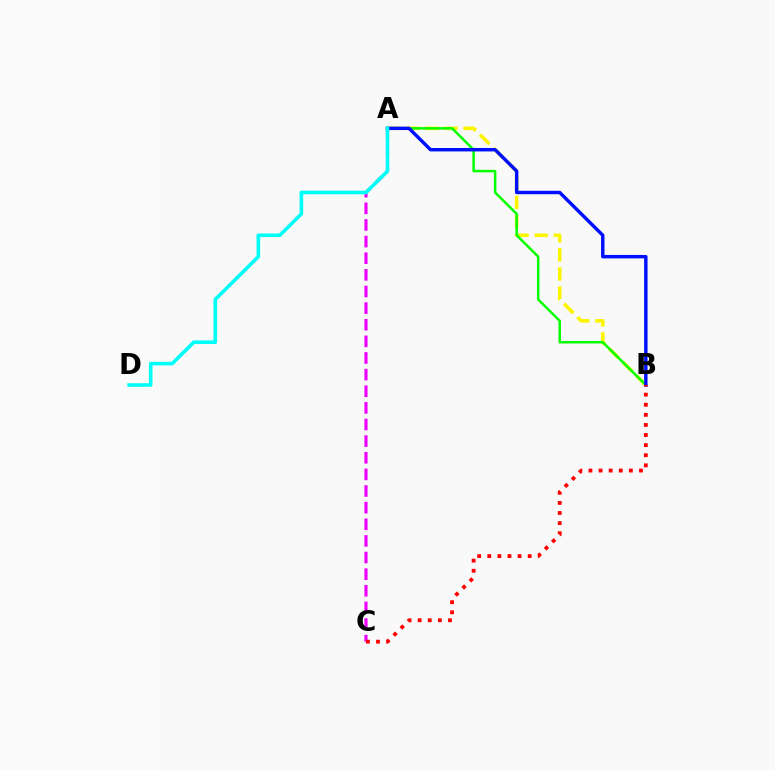{('A', 'B'): [{'color': '#fcf500', 'line_style': 'dashed', 'thickness': 2.59}, {'color': '#08ff00', 'line_style': 'solid', 'thickness': 1.81}, {'color': '#0010ff', 'line_style': 'solid', 'thickness': 2.47}], ('A', 'C'): [{'color': '#ee00ff', 'line_style': 'dashed', 'thickness': 2.26}], ('A', 'D'): [{'color': '#00fff6', 'line_style': 'solid', 'thickness': 2.61}], ('B', 'C'): [{'color': '#ff0000', 'line_style': 'dotted', 'thickness': 2.74}]}